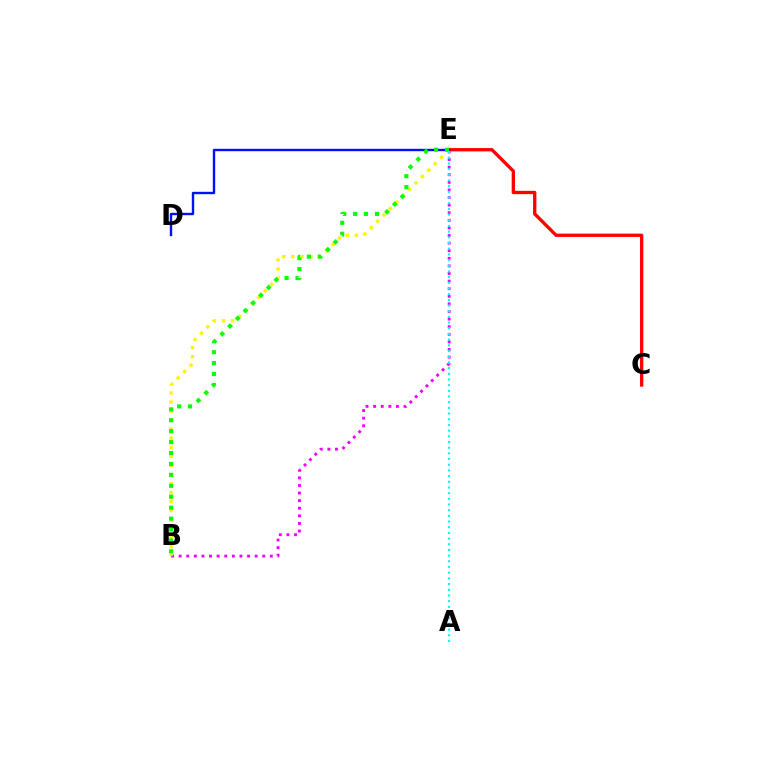{('C', 'E'): [{'color': '#ff0000', 'line_style': 'solid', 'thickness': 2.39}], ('B', 'E'): [{'color': '#ee00ff', 'line_style': 'dotted', 'thickness': 2.06}, {'color': '#fcf500', 'line_style': 'dotted', 'thickness': 2.46}, {'color': '#08ff00', 'line_style': 'dotted', 'thickness': 2.97}], ('D', 'E'): [{'color': '#0010ff', 'line_style': 'solid', 'thickness': 1.72}], ('A', 'E'): [{'color': '#00fff6', 'line_style': 'dotted', 'thickness': 1.54}]}